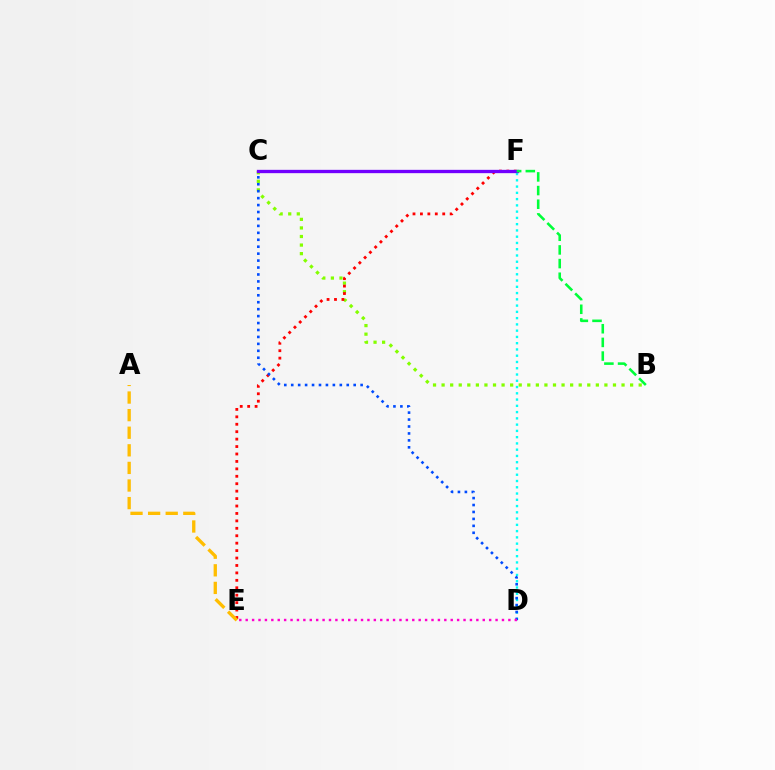{('B', 'C'): [{'color': '#84ff00', 'line_style': 'dotted', 'thickness': 2.33}], ('D', 'F'): [{'color': '#00fff6', 'line_style': 'dotted', 'thickness': 1.7}], ('E', 'F'): [{'color': '#ff0000', 'line_style': 'dotted', 'thickness': 2.02}], ('C', 'D'): [{'color': '#004bff', 'line_style': 'dotted', 'thickness': 1.89}], ('C', 'F'): [{'color': '#7200ff', 'line_style': 'solid', 'thickness': 2.39}], ('D', 'E'): [{'color': '#ff00cf', 'line_style': 'dotted', 'thickness': 1.74}], ('A', 'E'): [{'color': '#ffbd00', 'line_style': 'dashed', 'thickness': 2.39}], ('B', 'F'): [{'color': '#00ff39', 'line_style': 'dashed', 'thickness': 1.86}]}